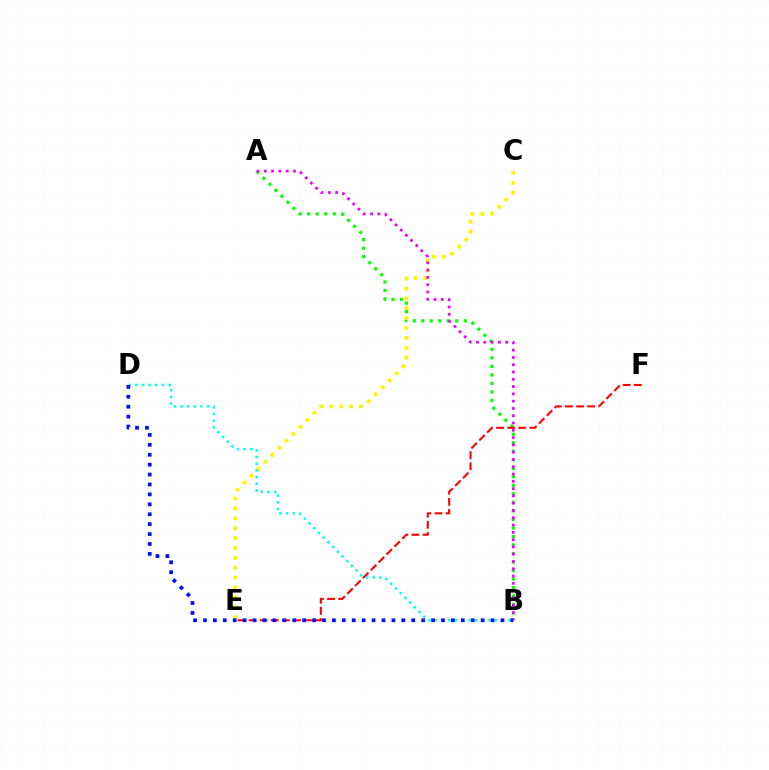{('A', 'B'): [{'color': '#08ff00', 'line_style': 'dotted', 'thickness': 2.31}, {'color': '#ee00ff', 'line_style': 'dotted', 'thickness': 1.98}], ('C', 'E'): [{'color': '#fcf500', 'line_style': 'dotted', 'thickness': 2.68}], ('E', 'F'): [{'color': '#ff0000', 'line_style': 'dashed', 'thickness': 1.51}], ('B', 'D'): [{'color': '#00fff6', 'line_style': 'dotted', 'thickness': 1.81}, {'color': '#0010ff', 'line_style': 'dotted', 'thickness': 2.69}]}